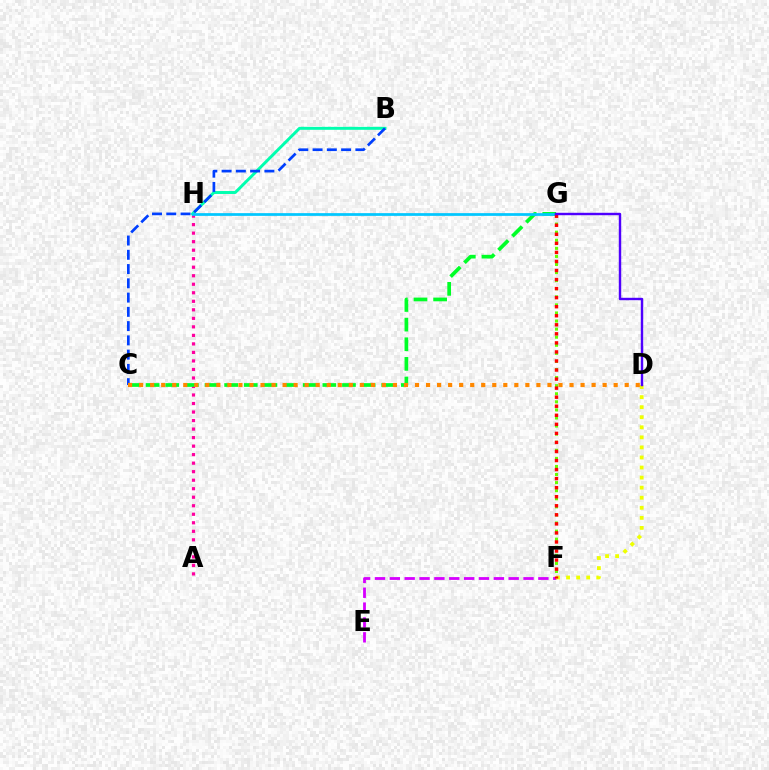{('E', 'F'): [{'color': '#d600ff', 'line_style': 'dashed', 'thickness': 2.02}], ('F', 'G'): [{'color': '#66ff00', 'line_style': 'dotted', 'thickness': 2.19}, {'color': '#ff0000', 'line_style': 'dotted', 'thickness': 2.46}], ('A', 'H'): [{'color': '#ff00a0', 'line_style': 'dotted', 'thickness': 2.31}], ('B', 'H'): [{'color': '#00ffaf', 'line_style': 'solid', 'thickness': 2.12}], ('B', 'C'): [{'color': '#003fff', 'line_style': 'dashed', 'thickness': 1.94}], ('D', 'F'): [{'color': '#eeff00', 'line_style': 'dotted', 'thickness': 2.73}], ('C', 'G'): [{'color': '#00ff27', 'line_style': 'dashed', 'thickness': 2.67}], ('G', 'H'): [{'color': '#00c7ff', 'line_style': 'solid', 'thickness': 1.96}], ('C', 'D'): [{'color': '#ff8800', 'line_style': 'dotted', 'thickness': 3.0}], ('D', 'G'): [{'color': '#4f00ff', 'line_style': 'solid', 'thickness': 1.75}]}